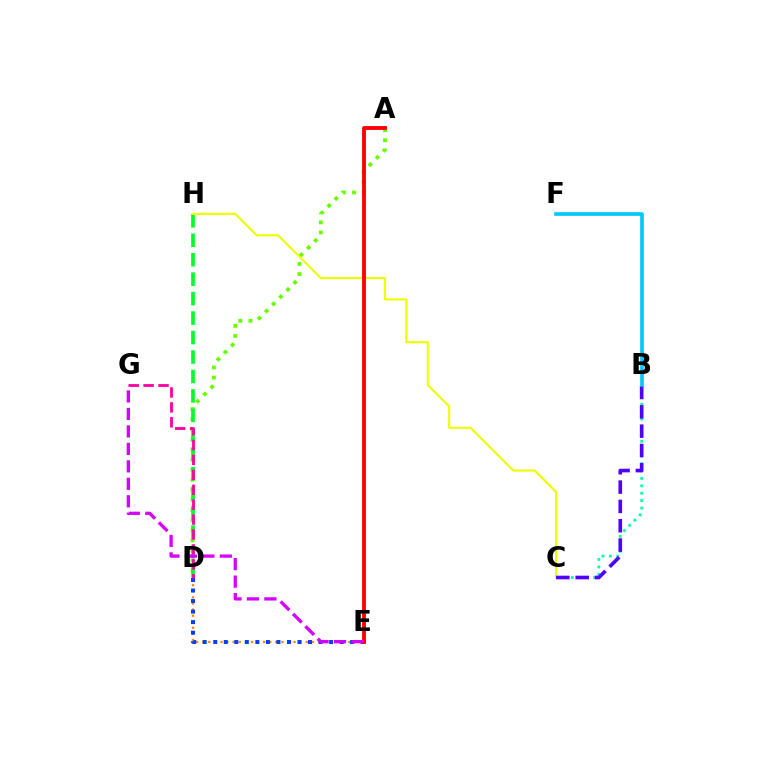{('A', 'D'): [{'color': '#66ff00', 'line_style': 'dotted', 'thickness': 2.74}], ('D', 'E'): [{'color': '#ff8800', 'line_style': 'dotted', 'thickness': 1.65}, {'color': '#003fff', 'line_style': 'dotted', 'thickness': 2.86}], ('D', 'H'): [{'color': '#00ff27', 'line_style': 'dashed', 'thickness': 2.64}], ('C', 'H'): [{'color': '#eeff00', 'line_style': 'solid', 'thickness': 1.54}], ('B', 'C'): [{'color': '#00ffaf', 'line_style': 'dotted', 'thickness': 2.02}, {'color': '#4f00ff', 'line_style': 'dashed', 'thickness': 2.63}], ('D', 'G'): [{'color': '#ff00a0', 'line_style': 'dashed', 'thickness': 2.03}], ('B', 'F'): [{'color': '#00c7ff', 'line_style': 'solid', 'thickness': 2.63}], ('A', 'E'): [{'color': '#ff0000', 'line_style': 'solid', 'thickness': 2.76}], ('E', 'G'): [{'color': '#d600ff', 'line_style': 'dashed', 'thickness': 2.37}]}